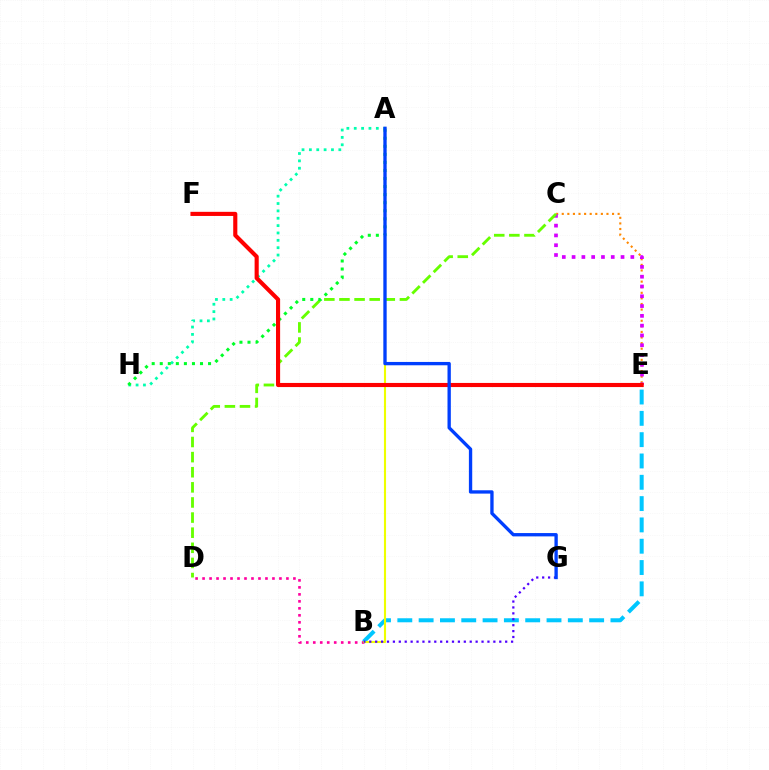{('C', 'E'): [{'color': '#ff8800', 'line_style': 'dotted', 'thickness': 1.52}, {'color': '#d600ff', 'line_style': 'dotted', 'thickness': 2.66}], ('C', 'D'): [{'color': '#66ff00', 'line_style': 'dashed', 'thickness': 2.05}], ('B', 'E'): [{'color': '#00c7ff', 'line_style': 'dashed', 'thickness': 2.9}], ('B', 'D'): [{'color': '#ff00a0', 'line_style': 'dotted', 'thickness': 1.9}], ('A', 'H'): [{'color': '#00ffaf', 'line_style': 'dotted', 'thickness': 2.0}, {'color': '#00ff27', 'line_style': 'dotted', 'thickness': 2.19}], ('A', 'B'): [{'color': '#eeff00', 'line_style': 'solid', 'thickness': 1.53}], ('B', 'G'): [{'color': '#4f00ff', 'line_style': 'dotted', 'thickness': 1.61}], ('E', 'F'): [{'color': '#ff0000', 'line_style': 'solid', 'thickness': 2.97}], ('A', 'G'): [{'color': '#003fff', 'line_style': 'solid', 'thickness': 2.4}]}